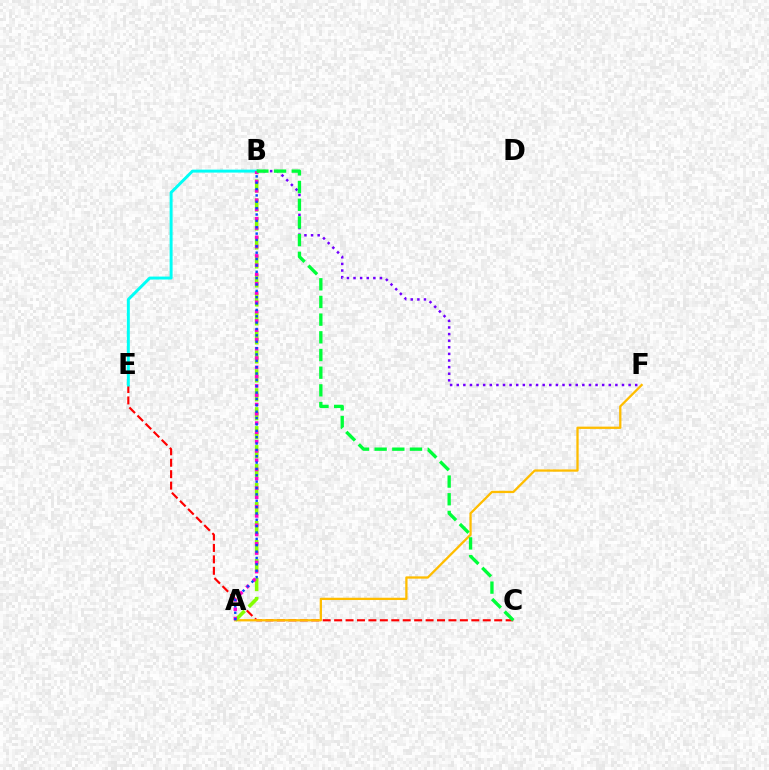{('B', 'F'): [{'color': '#7200ff', 'line_style': 'dotted', 'thickness': 1.8}], ('C', 'E'): [{'color': '#ff0000', 'line_style': 'dashed', 'thickness': 1.55}], ('A', 'F'): [{'color': '#ffbd00', 'line_style': 'solid', 'thickness': 1.65}], ('A', 'B'): [{'color': '#84ff00', 'line_style': 'dashed', 'thickness': 2.58}, {'color': '#ff00cf', 'line_style': 'dotted', 'thickness': 2.52}, {'color': '#004bff', 'line_style': 'dotted', 'thickness': 1.73}], ('B', 'E'): [{'color': '#00fff6', 'line_style': 'solid', 'thickness': 2.13}], ('B', 'C'): [{'color': '#00ff39', 'line_style': 'dashed', 'thickness': 2.4}]}